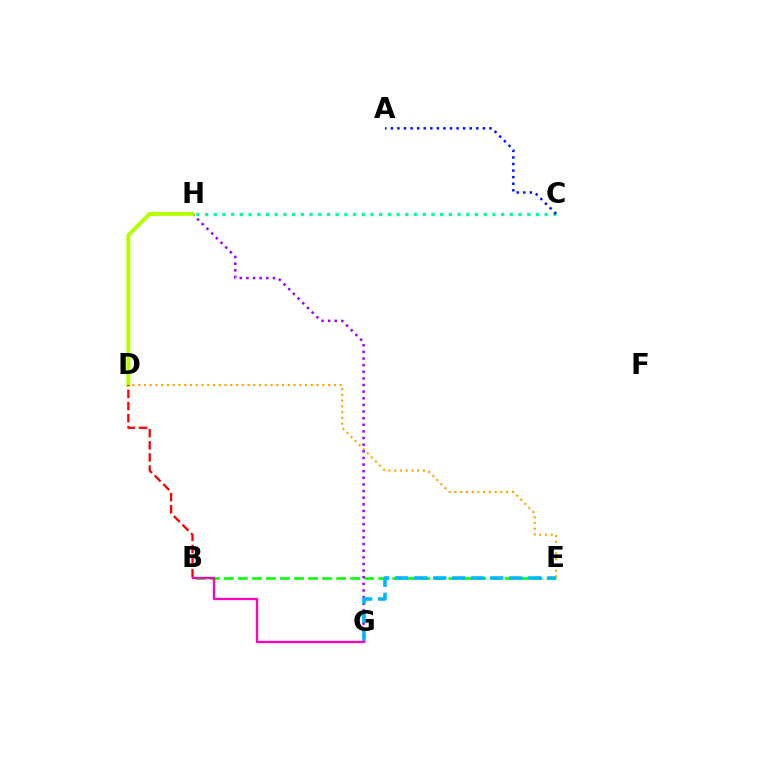{('B', 'E'): [{'color': '#08ff00', 'line_style': 'dashed', 'thickness': 1.91}], ('G', 'H'): [{'color': '#9b00ff', 'line_style': 'dotted', 'thickness': 1.8}], ('D', 'E'): [{'color': '#ffa500', 'line_style': 'dotted', 'thickness': 1.56}], ('C', 'H'): [{'color': '#00ff9d', 'line_style': 'dotted', 'thickness': 2.37}], ('A', 'C'): [{'color': '#0010ff', 'line_style': 'dotted', 'thickness': 1.79}], ('D', 'H'): [{'color': '#b3ff00', 'line_style': 'solid', 'thickness': 2.83}], ('B', 'D'): [{'color': '#ff0000', 'line_style': 'dashed', 'thickness': 1.65}], ('E', 'G'): [{'color': '#00b5ff', 'line_style': 'dashed', 'thickness': 2.58}], ('B', 'G'): [{'color': '#ff00bd', 'line_style': 'solid', 'thickness': 1.65}]}